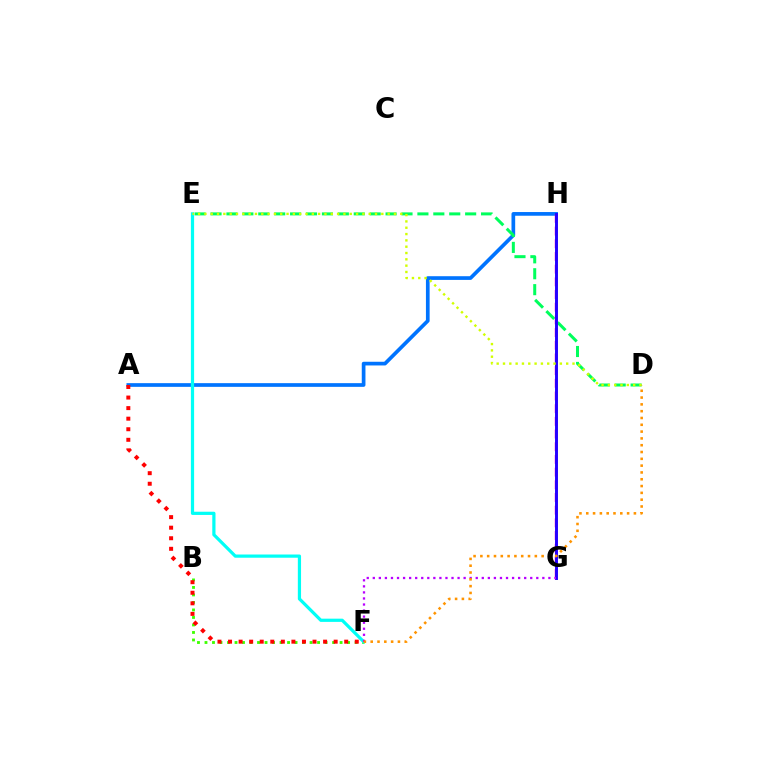{('B', 'F'): [{'color': '#3dff00', 'line_style': 'dotted', 'thickness': 2.04}], ('A', 'H'): [{'color': '#0074ff', 'line_style': 'solid', 'thickness': 2.66}], ('D', 'E'): [{'color': '#00ff5c', 'line_style': 'dashed', 'thickness': 2.16}, {'color': '#d1ff00', 'line_style': 'dotted', 'thickness': 1.72}], ('G', 'H'): [{'color': '#ff00ac', 'line_style': 'dashed', 'thickness': 1.72}, {'color': '#2500ff', 'line_style': 'solid', 'thickness': 2.11}], ('A', 'F'): [{'color': '#ff0000', 'line_style': 'dotted', 'thickness': 2.87}], ('E', 'F'): [{'color': '#00fff6', 'line_style': 'solid', 'thickness': 2.32}], ('F', 'G'): [{'color': '#b900ff', 'line_style': 'dotted', 'thickness': 1.65}], ('D', 'F'): [{'color': '#ff9400', 'line_style': 'dotted', 'thickness': 1.85}]}